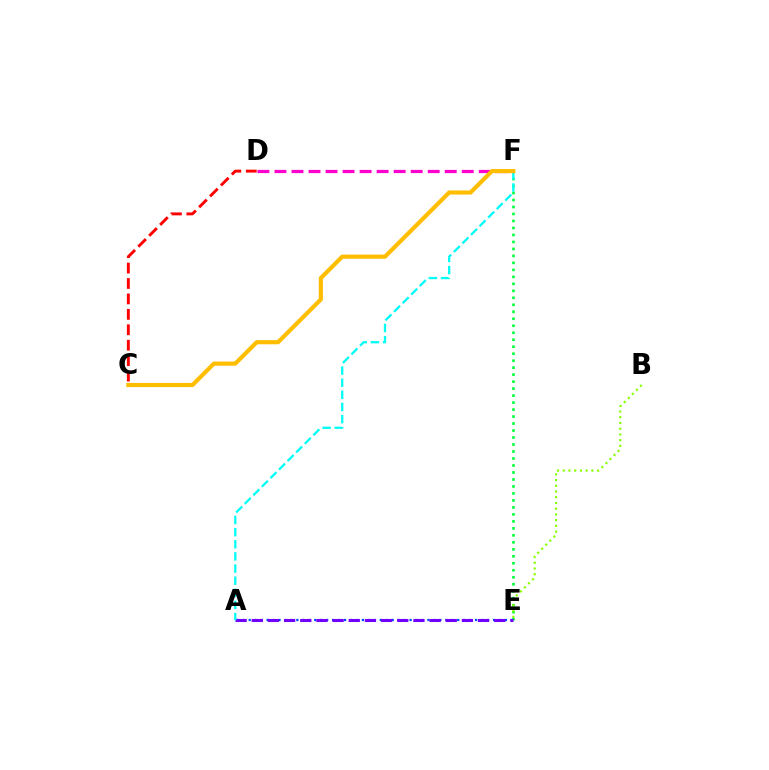{('E', 'F'): [{'color': '#00ff39', 'line_style': 'dotted', 'thickness': 1.9}], ('D', 'F'): [{'color': '#ff00cf', 'line_style': 'dashed', 'thickness': 2.31}], ('B', 'E'): [{'color': '#84ff00', 'line_style': 'dotted', 'thickness': 1.55}], ('A', 'E'): [{'color': '#004bff', 'line_style': 'dotted', 'thickness': 1.62}, {'color': '#7200ff', 'line_style': 'dashed', 'thickness': 2.2}], ('A', 'F'): [{'color': '#00fff6', 'line_style': 'dashed', 'thickness': 1.65}], ('C', 'D'): [{'color': '#ff0000', 'line_style': 'dashed', 'thickness': 2.1}], ('C', 'F'): [{'color': '#ffbd00', 'line_style': 'solid', 'thickness': 2.99}]}